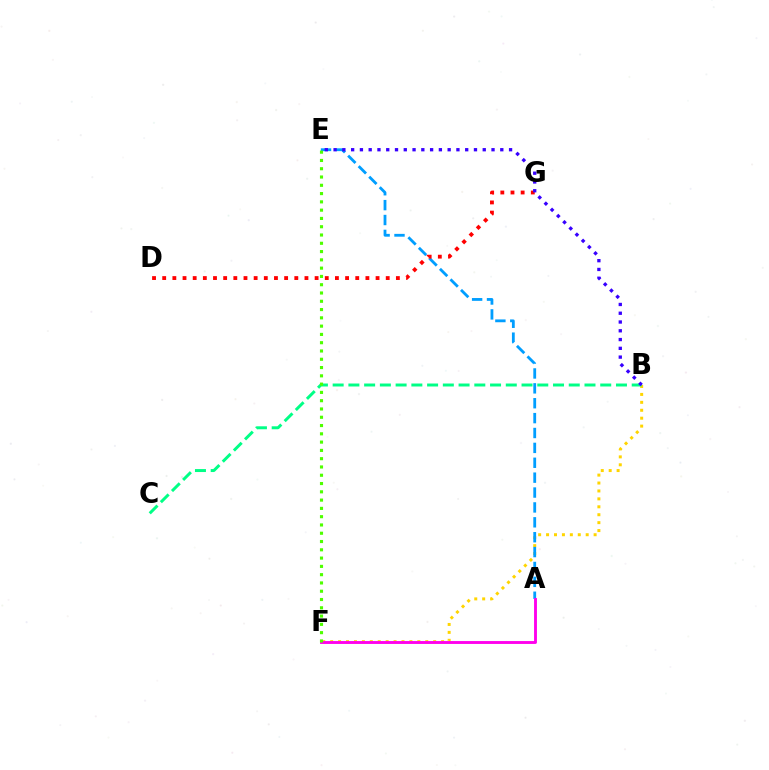{('B', 'F'): [{'color': '#ffd500', 'line_style': 'dotted', 'thickness': 2.15}], ('A', 'E'): [{'color': '#009eff', 'line_style': 'dashed', 'thickness': 2.02}], ('B', 'C'): [{'color': '#00ff86', 'line_style': 'dashed', 'thickness': 2.14}], ('A', 'F'): [{'color': '#ff00ed', 'line_style': 'solid', 'thickness': 2.08}], ('D', 'G'): [{'color': '#ff0000', 'line_style': 'dotted', 'thickness': 2.76}], ('B', 'E'): [{'color': '#3700ff', 'line_style': 'dotted', 'thickness': 2.38}], ('E', 'F'): [{'color': '#4fff00', 'line_style': 'dotted', 'thickness': 2.25}]}